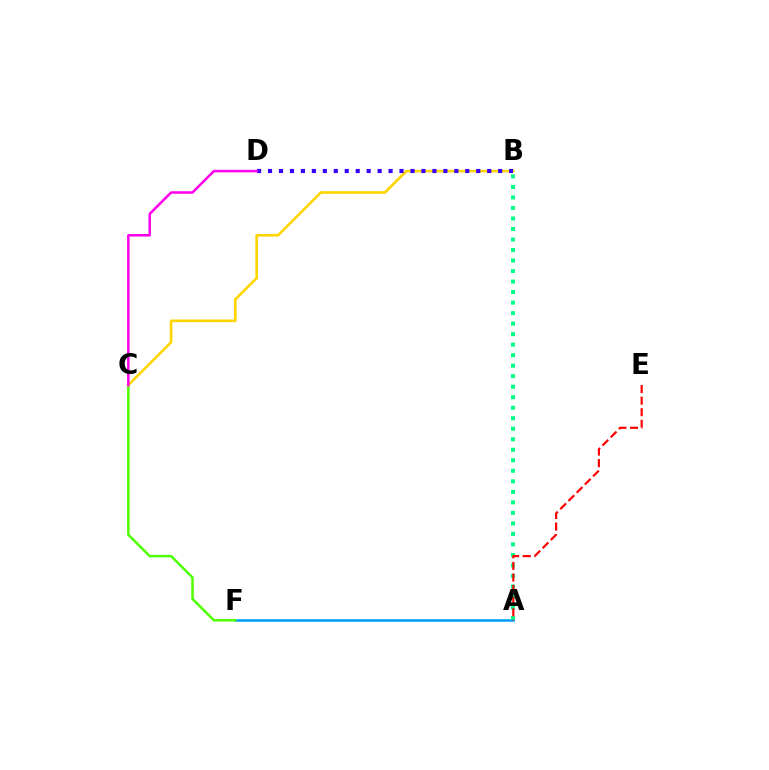{('A', 'F'): [{'color': '#009eff', 'line_style': 'solid', 'thickness': 1.83}], ('C', 'F'): [{'color': '#4fff00', 'line_style': 'solid', 'thickness': 1.8}], ('B', 'C'): [{'color': '#ffd500', 'line_style': 'solid', 'thickness': 1.9}], ('B', 'D'): [{'color': '#3700ff', 'line_style': 'dotted', 'thickness': 2.98}], ('A', 'B'): [{'color': '#00ff86', 'line_style': 'dotted', 'thickness': 2.86}], ('A', 'E'): [{'color': '#ff0000', 'line_style': 'dashed', 'thickness': 1.58}], ('C', 'D'): [{'color': '#ff00ed', 'line_style': 'solid', 'thickness': 1.81}]}